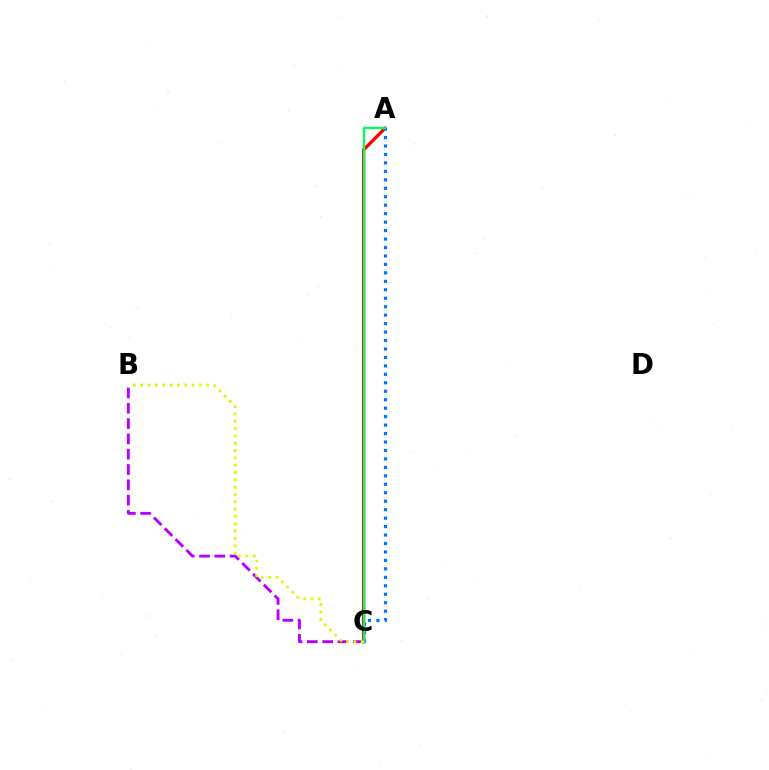{('A', 'C'): [{'color': '#ff0000', 'line_style': 'solid', 'thickness': 2.4}, {'color': '#0074ff', 'line_style': 'dotted', 'thickness': 2.3}, {'color': '#00ff5c', 'line_style': 'solid', 'thickness': 1.69}], ('B', 'C'): [{'color': '#b900ff', 'line_style': 'dashed', 'thickness': 2.08}, {'color': '#d1ff00', 'line_style': 'dotted', 'thickness': 1.99}]}